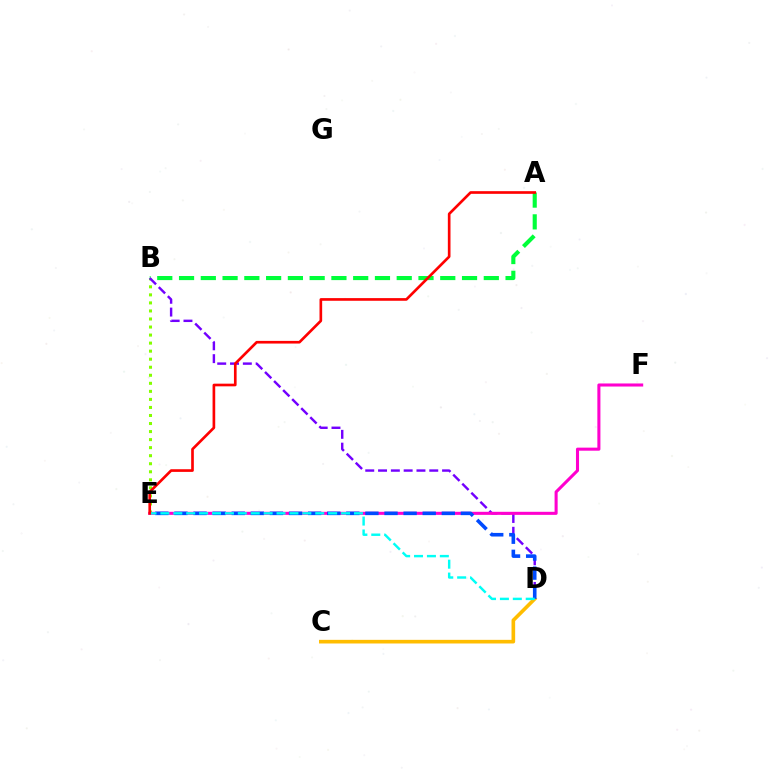{('B', 'E'): [{'color': '#84ff00', 'line_style': 'dotted', 'thickness': 2.18}], ('A', 'B'): [{'color': '#00ff39', 'line_style': 'dashed', 'thickness': 2.96}], ('B', 'D'): [{'color': '#7200ff', 'line_style': 'dashed', 'thickness': 1.74}], ('C', 'D'): [{'color': '#ffbd00', 'line_style': 'solid', 'thickness': 2.62}], ('E', 'F'): [{'color': '#ff00cf', 'line_style': 'solid', 'thickness': 2.2}], ('D', 'E'): [{'color': '#004bff', 'line_style': 'dashed', 'thickness': 2.59}, {'color': '#00fff6', 'line_style': 'dashed', 'thickness': 1.75}], ('A', 'E'): [{'color': '#ff0000', 'line_style': 'solid', 'thickness': 1.92}]}